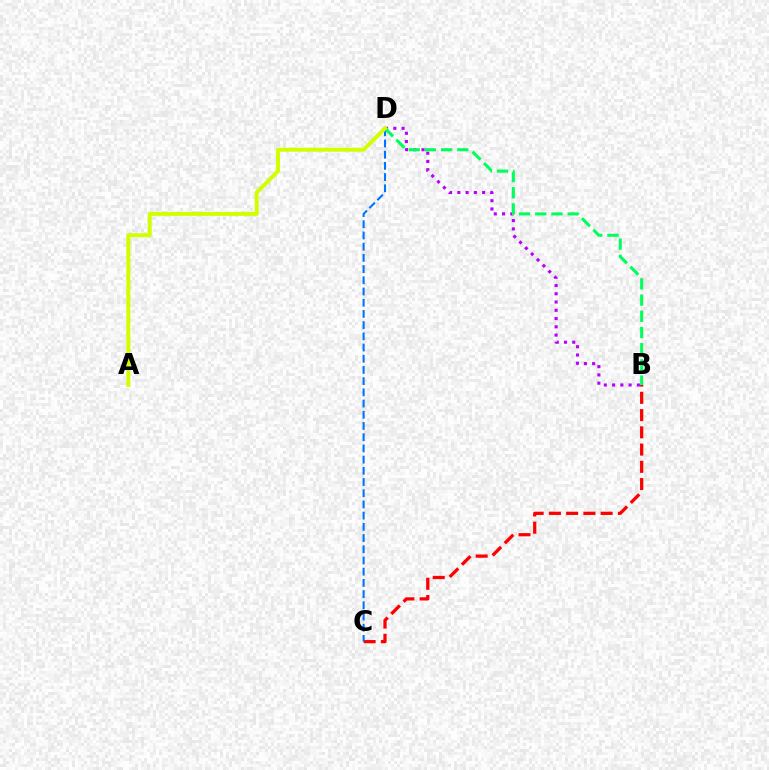{('B', 'D'): [{'color': '#b900ff', 'line_style': 'dotted', 'thickness': 2.24}, {'color': '#00ff5c', 'line_style': 'dashed', 'thickness': 2.2}], ('B', 'C'): [{'color': '#ff0000', 'line_style': 'dashed', 'thickness': 2.34}], ('C', 'D'): [{'color': '#0074ff', 'line_style': 'dashed', 'thickness': 1.52}], ('A', 'D'): [{'color': '#d1ff00', 'line_style': 'solid', 'thickness': 2.86}]}